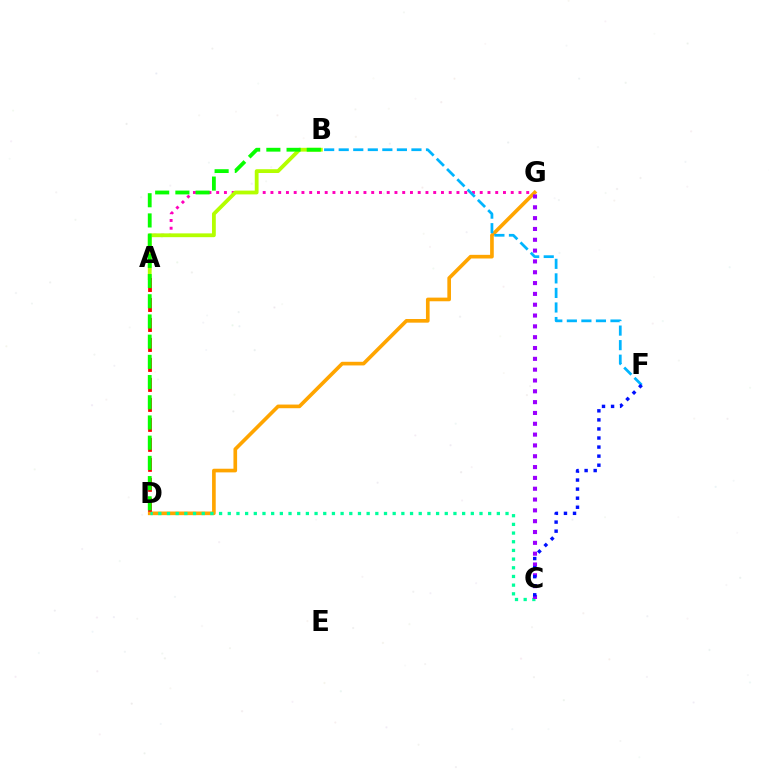{('A', 'G'): [{'color': '#ff00bd', 'line_style': 'dotted', 'thickness': 2.11}], ('D', 'G'): [{'color': '#ffa500', 'line_style': 'solid', 'thickness': 2.63}], ('C', 'D'): [{'color': '#00ff9d', 'line_style': 'dotted', 'thickness': 2.36}], ('A', 'B'): [{'color': '#b3ff00', 'line_style': 'solid', 'thickness': 2.74}], ('A', 'D'): [{'color': '#ff0000', 'line_style': 'dashed', 'thickness': 2.72}], ('C', 'G'): [{'color': '#9b00ff', 'line_style': 'dotted', 'thickness': 2.94}], ('B', 'F'): [{'color': '#00b5ff', 'line_style': 'dashed', 'thickness': 1.98}], ('B', 'D'): [{'color': '#08ff00', 'line_style': 'dashed', 'thickness': 2.74}], ('C', 'F'): [{'color': '#0010ff', 'line_style': 'dotted', 'thickness': 2.46}]}